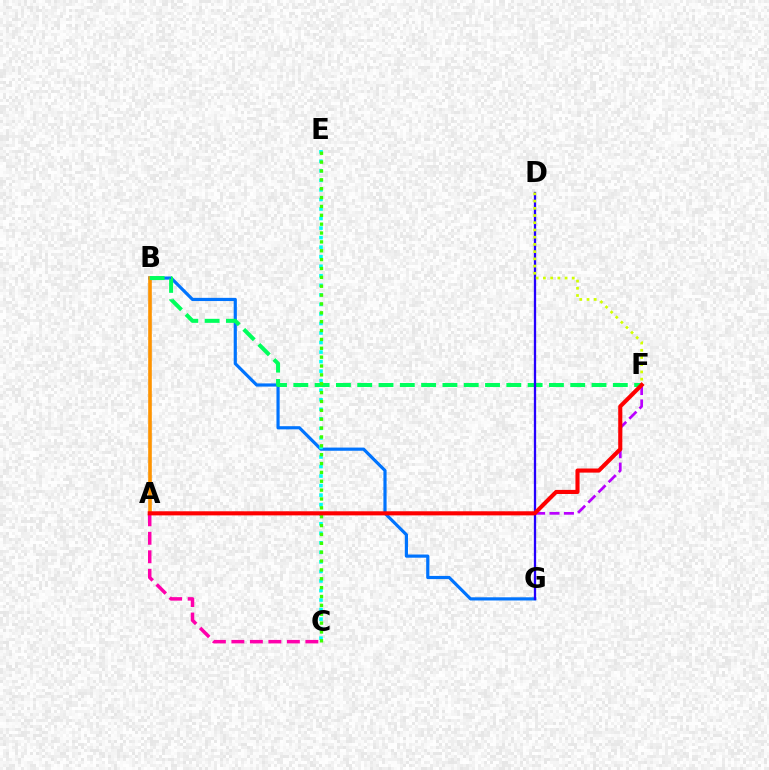{('B', 'G'): [{'color': '#0074ff', 'line_style': 'solid', 'thickness': 2.29}], ('A', 'C'): [{'color': '#ff00ac', 'line_style': 'dashed', 'thickness': 2.51}], ('A', 'B'): [{'color': '#ff9400', 'line_style': 'solid', 'thickness': 2.6}], ('B', 'F'): [{'color': '#00ff5c', 'line_style': 'dashed', 'thickness': 2.89}], ('C', 'E'): [{'color': '#00fff6', 'line_style': 'dotted', 'thickness': 2.59}, {'color': '#3dff00', 'line_style': 'dotted', 'thickness': 2.41}], ('A', 'F'): [{'color': '#b900ff', 'line_style': 'dashed', 'thickness': 1.96}, {'color': '#ff0000', 'line_style': 'solid', 'thickness': 2.95}], ('D', 'G'): [{'color': '#2500ff', 'line_style': 'solid', 'thickness': 1.65}], ('D', 'F'): [{'color': '#d1ff00', 'line_style': 'dotted', 'thickness': 1.96}]}